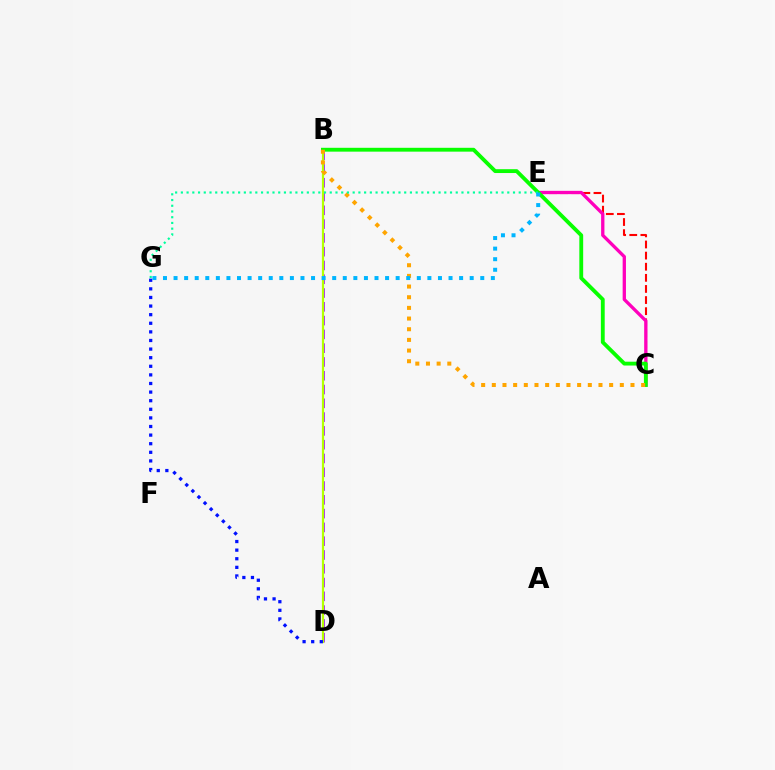{('C', 'E'): [{'color': '#ff0000', 'line_style': 'dashed', 'thickness': 1.51}, {'color': '#ff00bd', 'line_style': 'solid', 'thickness': 2.38}], ('B', 'D'): [{'color': '#9b00ff', 'line_style': 'dashed', 'thickness': 1.87}, {'color': '#b3ff00', 'line_style': 'solid', 'thickness': 1.59}], ('B', 'C'): [{'color': '#08ff00', 'line_style': 'solid', 'thickness': 2.77}, {'color': '#ffa500', 'line_style': 'dotted', 'thickness': 2.9}], ('E', 'G'): [{'color': '#00ff9d', 'line_style': 'dotted', 'thickness': 1.56}, {'color': '#00b5ff', 'line_style': 'dotted', 'thickness': 2.87}], ('D', 'G'): [{'color': '#0010ff', 'line_style': 'dotted', 'thickness': 2.34}]}